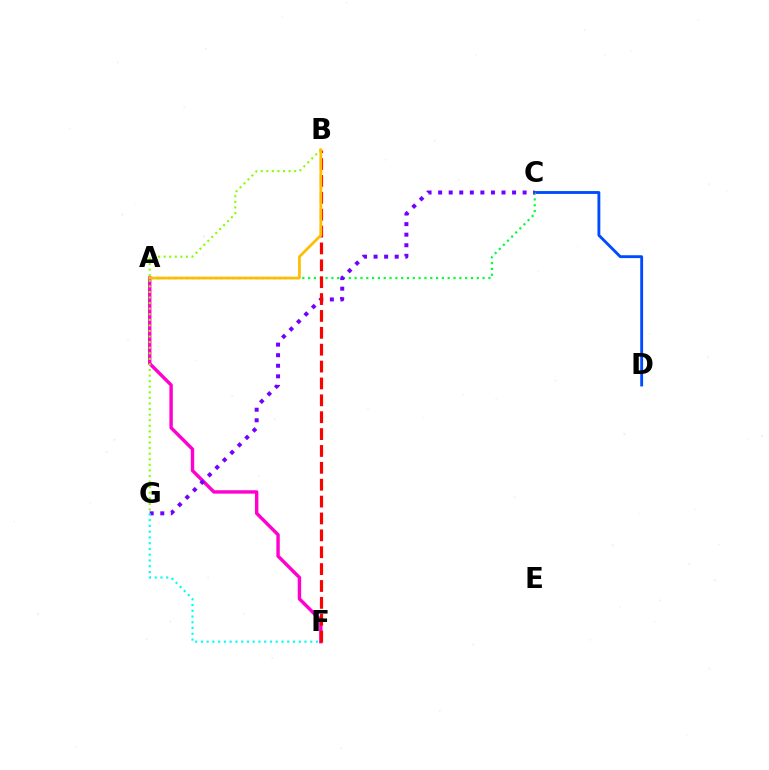{('C', 'D'): [{'color': '#004bff', 'line_style': 'solid', 'thickness': 2.06}], ('A', 'F'): [{'color': '#ff00cf', 'line_style': 'solid', 'thickness': 2.46}], ('A', 'C'): [{'color': '#00ff39', 'line_style': 'dotted', 'thickness': 1.58}], ('B', 'G'): [{'color': '#84ff00', 'line_style': 'dotted', 'thickness': 1.52}], ('C', 'G'): [{'color': '#7200ff', 'line_style': 'dotted', 'thickness': 2.87}], ('F', 'G'): [{'color': '#00fff6', 'line_style': 'dotted', 'thickness': 1.56}], ('B', 'F'): [{'color': '#ff0000', 'line_style': 'dashed', 'thickness': 2.29}], ('A', 'B'): [{'color': '#ffbd00', 'line_style': 'solid', 'thickness': 1.97}]}